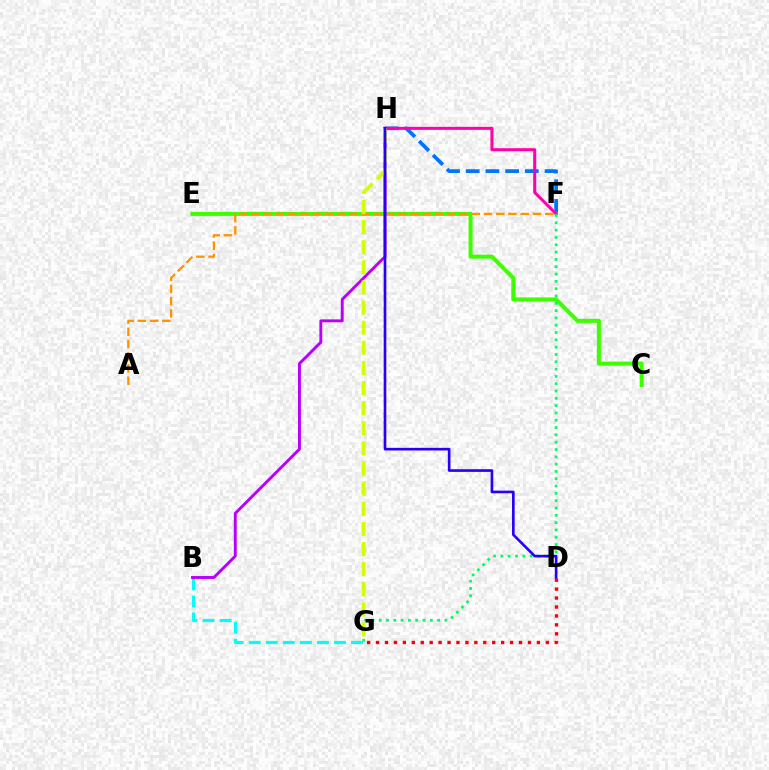{('C', 'E'): [{'color': '#3dff00', 'line_style': 'solid', 'thickness': 2.9}], ('F', 'H'): [{'color': '#0074ff', 'line_style': 'dashed', 'thickness': 2.68}, {'color': '#ff00ac', 'line_style': 'solid', 'thickness': 2.19}], ('B', 'G'): [{'color': '#00fff6', 'line_style': 'dashed', 'thickness': 2.32}], ('A', 'F'): [{'color': '#ff9400', 'line_style': 'dashed', 'thickness': 1.66}], ('B', 'H'): [{'color': '#b900ff', 'line_style': 'solid', 'thickness': 2.1}], ('D', 'G'): [{'color': '#ff0000', 'line_style': 'dotted', 'thickness': 2.43}], ('F', 'G'): [{'color': '#00ff5c', 'line_style': 'dotted', 'thickness': 1.99}], ('G', 'H'): [{'color': '#d1ff00', 'line_style': 'dashed', 'thickness': 2.73}], ('D', 'H'): [{'color': '#2500ff', 'line_style': 'solid', 'thickness': 1.91}]}